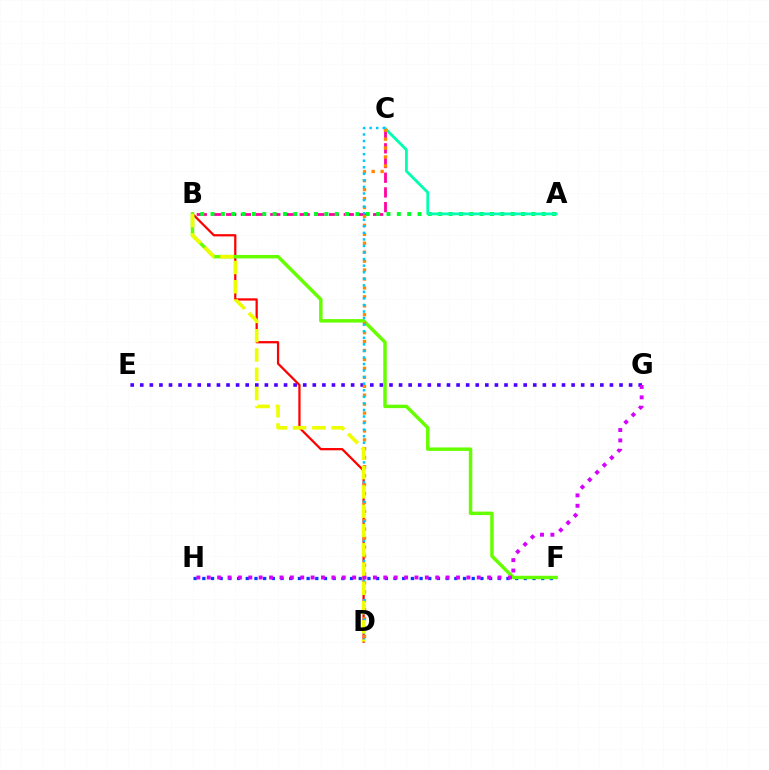{('F', 'H'): [{'color': '#003fff', 'line_style': 'dotted', 'thickness': 2.36}], ('B', 'C'): [{'color': '#ff00a0', 'line_style': 'dashed', 'thickness': 2.0}], ('E', 'G'): [{'color': '#4f00ff', 'line_style': 'dotted', 'thickness': 2.6}], ('B', 'D'): [{'color': '#ff0000', 'line_style': 'solid', 'thickness': 1.62}, {'color': '#eeff00', 'line_style': 'dashed', 'thickness': 2.62}], ('A', 'B'): [{'color': '#00ff27', 'line_style': 'dotted', 'thickness': 2.81}], ('A', 'C'): [{'color': '#00ffaf', 'line_style': 'solid', 'thickness': 2.03}], ('B', 'F'): [{'color': '#66ff00', 'line_style': 'solid', 'thickness': 2.5}], ('C', 'D'): [{'color': '#ff8800', 'line_style': 'dotted', 'thickness': 2.43}, {'color': '#00c7ff', 'line_style': 'dotted', 'thickness': 1.78}], ('G', 'H'): [{'color': '#d600ff', 'line_style': 'dotted', 'thickness': 2.82}]}